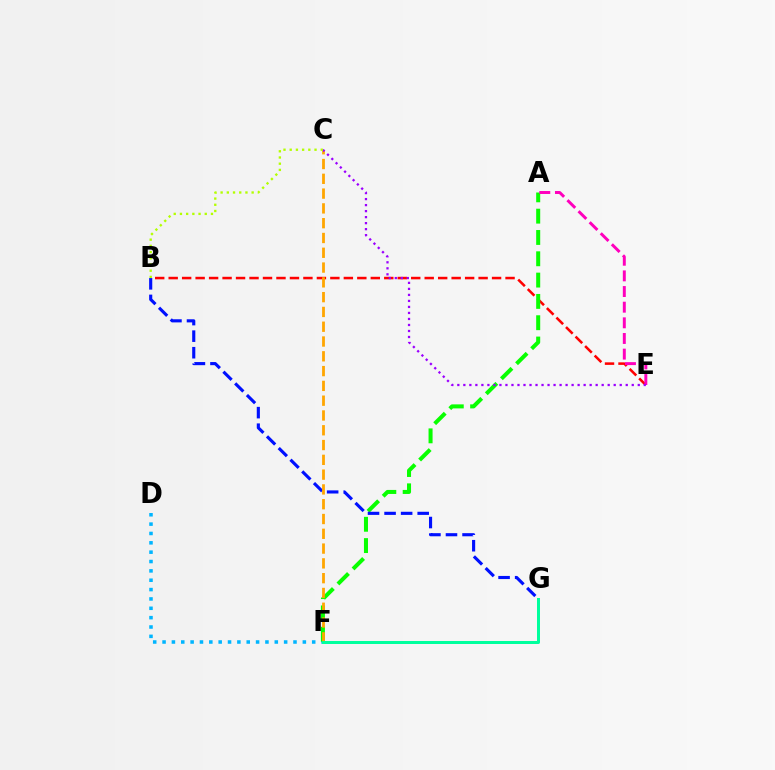{('D', 'F'): [{'color': '#00b5ff', 'line_style': 'dotted', 'thickness': 2.54}], ('B', 'E'): [{'color': '#ff0000', 'line_style': 'dashed', 'thickness': 1.83}], ('A', 'F'): [{'color': '#08ff00', 'line_style': 'dashed', 'thickness': 2.9}], ('A', 'E'): [{'color': '#ff00bd', 'line_style': 'dashed', 'thickness': 2.13}], ('B', 'G'): [{'color': '#0010ff', 'line_style': 'dashed', 'thickness': 2.25}], ('C', 'F'): [{'color': '#ffa500', 'line_style': 'dashed', 'thickness': 2.01}], ('C', 'E'): [{'color': '#9b00ff', 'line_style': 'dotted', 'thickness': 1.63}], ('B', 'C'): [{'color': '#b3ff00', 'line_style': 'dotted', 'thickness': 1.69}], ('F', 'G'): [{'color': '#00ff9d', 'line_style': 'solid', 'thickness': 2.16}]}